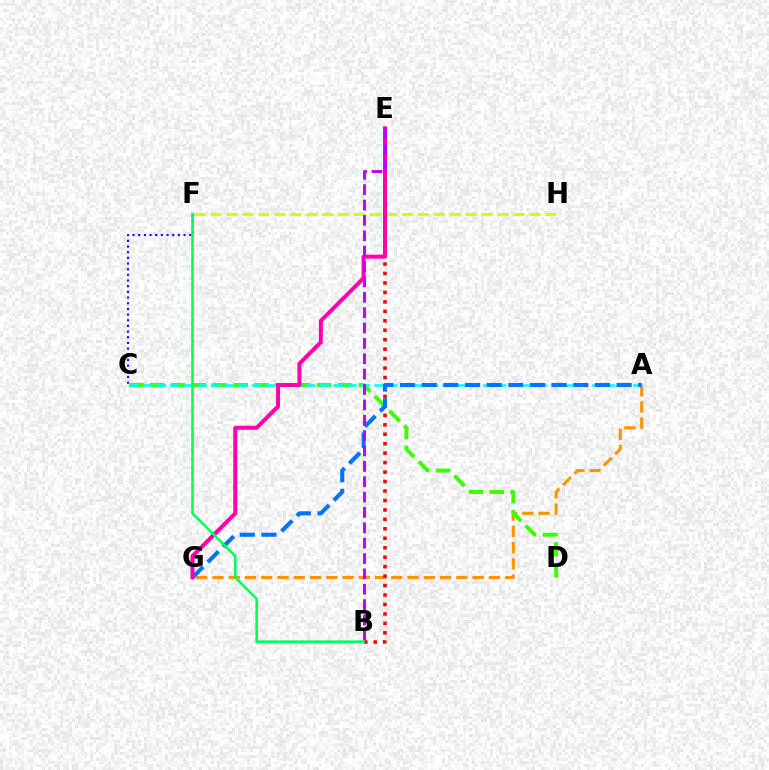{('A', 'G'): [{'color': '#ff9400', 'line_style': 'dashed', 'thickness': 2.21}, {'color': '#0074ff', 'line_style': 'dashed', 'thickness': 2.94}], ('C', 'D'): [{'color': '#3dff00', 'line_style': 'dashed', 'thickness': 2.83}], ('F', 'H'): [{'color': '#d1ff00', 'line_style': 'dashed', 'thickness': 2.17}], ('A', 'C'): [{'color': '#00fff6', 'line_style': 'dashed', 'thickness': 1.85}], ('C', 'F'): [{'color': '#2500ff', 'line_style': 'dotted', 'thickness': 1.54}], ('B', 'E'): [{'color': '#ff0000', 'line_style': 'dotted', 'thickness': 2.57}, {'color': '#b900ff', 'line_style': 'dashed', 'thickness': 2.09}], ('E', 'G'): [{'color': '#ff00ac', 'line_style': 'solid', 'thickness': 2.88}], ('B', 'F'): [{'color': '#00ff5c', 'line_style': 'solid', 'thickness': 1.85}]}